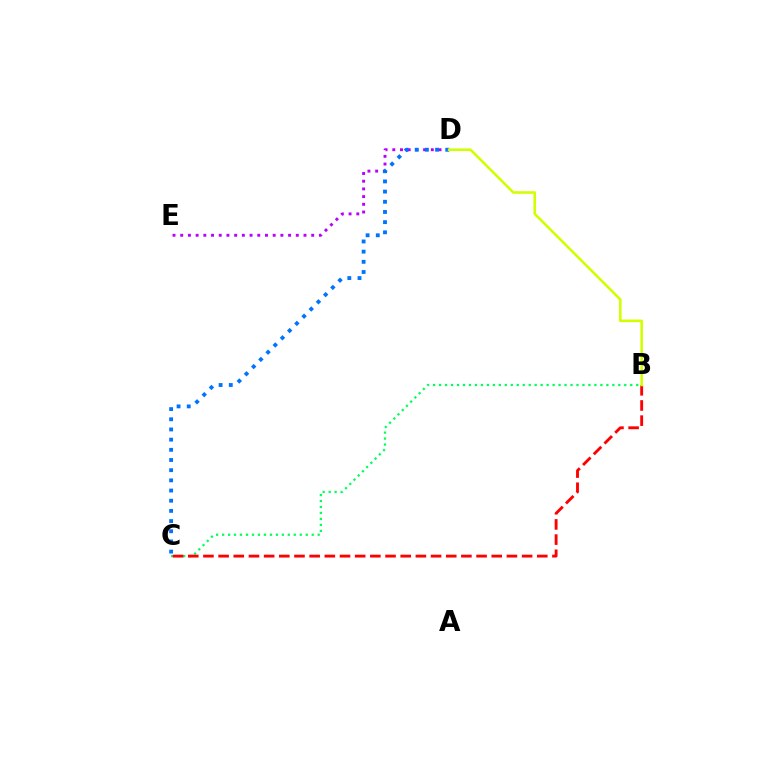{('B', 'C'): [{'color': '#00ff5c', 'line_style': 'dotted', 'thickness': 1.62}, {'color': '#ff0000', 'line_style': 'dashed', 'thickness': 2.06}], ('D', 'E'): [{'color': '#b900ff', 'line_style': 'dotted', 'thickness': 2.09}], ('C', 'D'): [{'color': '#0074ff', 'line_style': 'dotted', 'thickness': 2.77}], ('B', 'D'): [{'color': '#d1ff00', 'line_style': 'solid', 'thickness': 1.86}]}